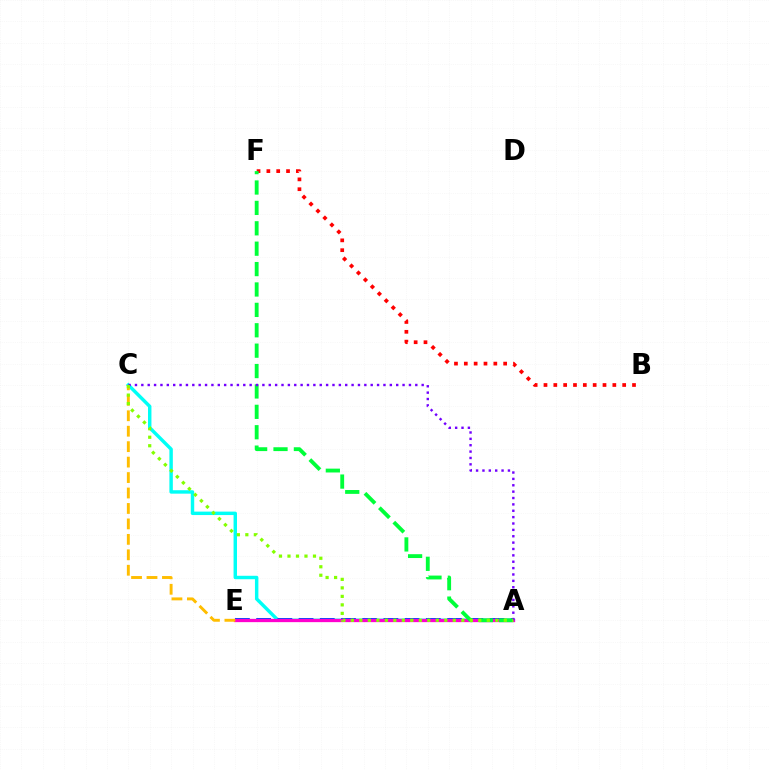{('A', 'C'): [{'color': '#00fff6', 'line_style': 'solid', 'thickness': 2.48}, {'color': '#7200ff', 'line_style': 'dotted', 'thickness': 1.73}, {'color': '#84ff00', 'line_style': 'dotted', 'thickness': 2.31}], ('A', 'E'): [{'color': '#004bff', 'line_style': 'dashed', 'thickness': 2.88}, {'color': '#ff00cf', 'line_style': 'solid', 'thickness': 2.37}], ('B', 'F'): [{'color': '#ff0000', 'line_style': 'dotted', 'thickness': 2.67}], ('C', 'E'): [{'color': '#ffbd00', 'line_style': 'dashed', 'thickness': 2.1}], ('A', 'F'): [{'color': '#00ff39', 'line_style': 'dashed', 'thickness': 2.77}]}